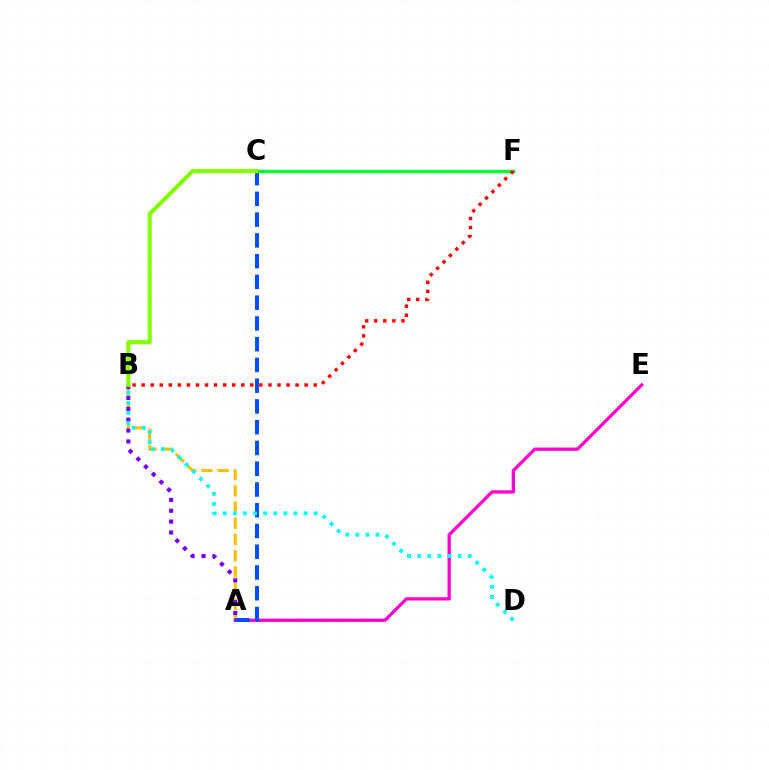{('A', 'B'): [{'color': '#ffbd00', 'line_style': 'dashed', 'thickness': 2.2}, {'color': '#7200ff', 'line_style': 'dotted', 'thickness': 2.96}], ('A', 'E'): [{'color': '#ff00cf', 'line_style': 'solid', 'thickness': 2.35}], ('C', 'F'): [{'color': '#00ff39', 'line_style': 'solid', 'thickness': 2.51}], ('B', 'F'): [{'color': '#ff0000', 'line_style': 'dotted', 'thickness': 2.46}], ('A', 'C'): [{'color': '#004bff', 'line_style': 'dashed', 'thickness': 2.82}], ('B', 'D'): [{'color': '#00fff6', 'line_style': 'dotted', 'thickness': 2.75}], ('B', 'C'): [{'color': '#84ff00', 'line_style': 'solid', 'thickness': 2.99}]}